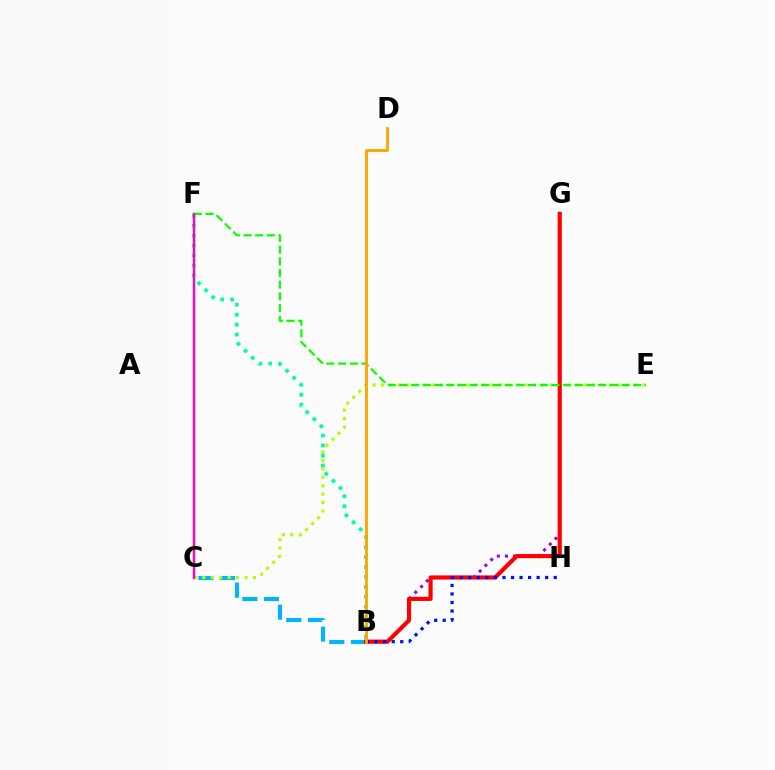{('B', 'C'): [{'color': '#00b5ff', 'line_style': 'dashed', 'thickness': 2.94}], ('B', 'F'): [{'color': '#00ff9d', 'line_style': 'dotted', 'thickness': 2.7}], ('C', 'E'): [{'color': '#b3ff00', 'line_style': 'dotted', 'thickness': 2.29}], ('B', 'G'): [{'color': '#9b00ff', 'line_style': 'dotted', 'thickness': 2.21}, {'color': '#ff0000', 'line_style': 'solid', 'thickness': 2.99}], ('E', 'F'): [{'color': '#08ff00', 'line_style': 'dashed', 'thickness': 1.59}], ('C', 'F'): [{'color': '#ff00bd', 'line_style': 'solid', 'thickness': 1.74}], ('B', 'H'): [{'color': '#0010ff', 'line_style': 'dotted', 'thickness': 2.32}], ('B', 'D'): [{'color': '#ffa500', 'line_style': 'solid', 'thickness': 2.06}]}